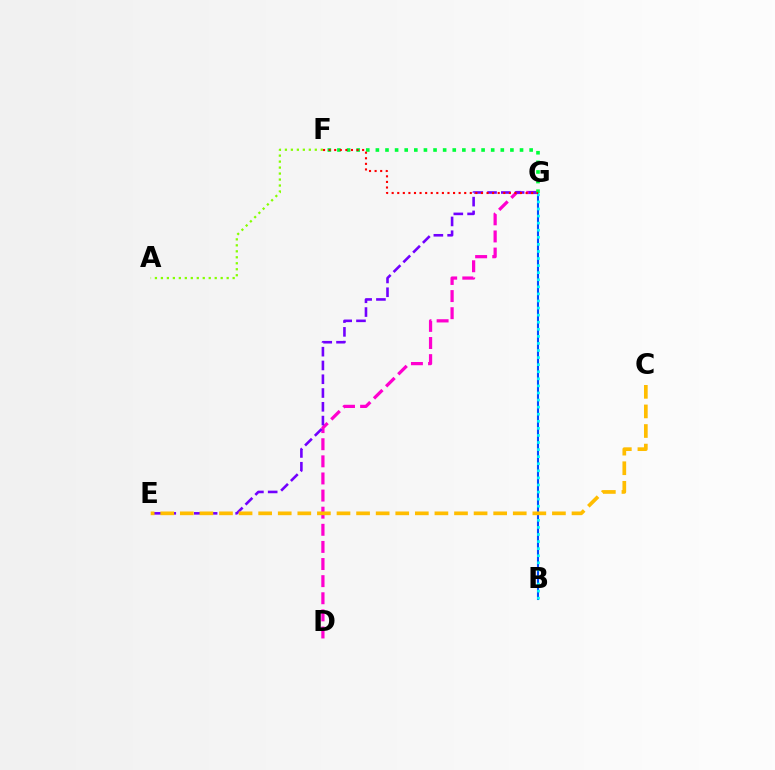{('D', 'G'): [{'color': '#ff00cf', 'line_style': 'dashed', 'thickness': 2.32}], ('E', 'G'): [{'color': '#7200ff', 'line_style': 'dashed', 'thickness': 1.87}], ('B', 'G'): [{'color': '#004bff', 'line_style': 'solid', 'thickness': 1.5}, {'color': '#00fff6', 'line_style': 'dotted', 'thickness': 1.92}], ('F', 'G'): [{'color': '#00ff39', 'line_style': 'dotted', 'thickness': 2.61}, {'color': '#ff0000', 'line_style': 'dotted', 'thickness': 1.52}], ('A', 'F'): [{'color': '#84ff00', 'line_style': 'dotted', 'thickness': 1.62}], ('C', 'E'): [{'color': '#ffbd00', 'line_style': 'dashed', 'thickness': 2.66}]}